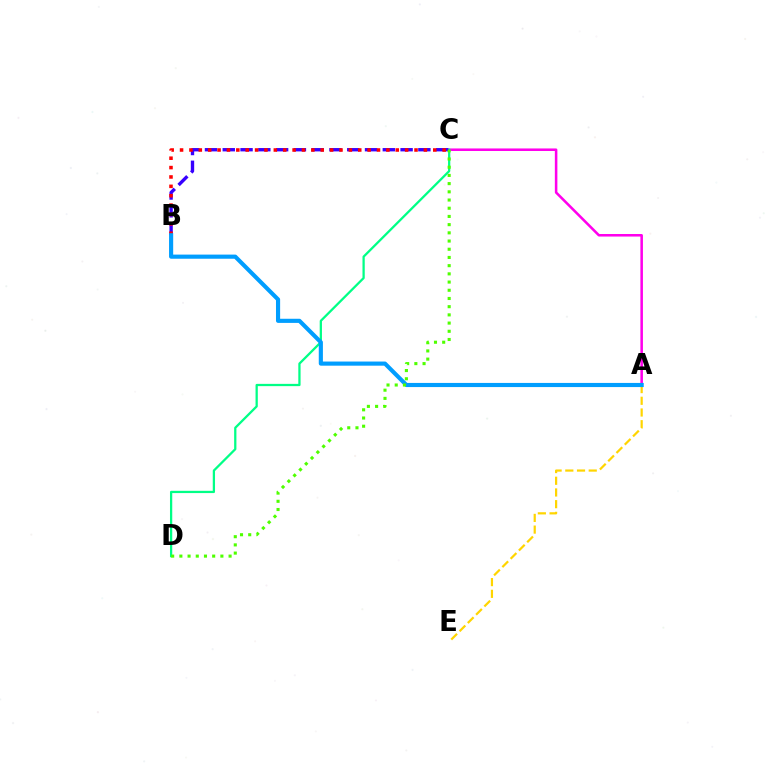{('A', 'C'): [{'color': '#ff00ed', 'line_style': 'solid', 'thickness': 1.83}], ('C', 'D'): [{'color': '#00ff86', 'line_style': 'solid', 'thickness': 1.63}, {'color': '#4fff00', 'line_style': 'dotted', 'thickness': 2.23}], ('B', 'C'): [{'color': '#3700ff', 'line_style': 'dashed', 'thickness': 2.42}, {'color': '#ff0000', 'line_style': 'dotted', 'thickness': 2.55}], ('A', 'E'): [{'color': '#ffd500', 'line_style': 'dashed', 'thickness': 1.59}], ('A', 'B'): [{'color': '#009eff', 'line_style': 'solid', 'thickness': 2.98}]}